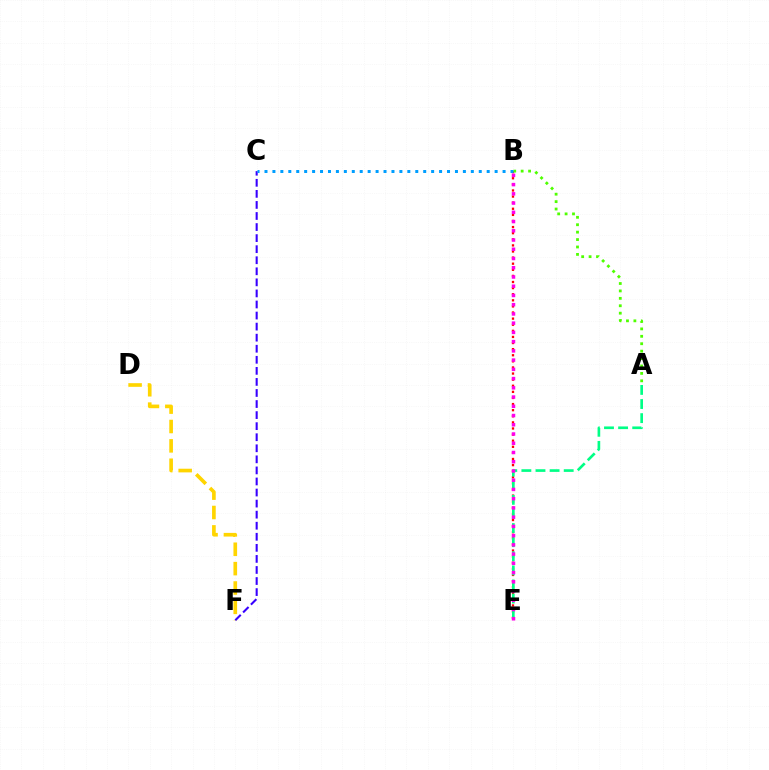{('B', 'E'): [{'color': '#ff0000', 'line_style': 'dotted', 'thickness': 1.66}, {'color': '#ff00ed', 'line_style': 'dotted', 'thickness': 2.51}], ('A', 'B'): [{'color': '#4fff00', 'line_style': 'dotted', 'thickness': 2.02}], ('A', 'E'): [{'color': '#00ff86', 'line_style': 'dashed', 'thickness': 1.92}], ('D', 'F'): [{'color': '#ffd500', 'line_style': 'dashed', 'thickness': 2.63}], ('C', 'F'): [{'color': '#3700ff', 'line_style': 'dashed', 'thickness': 1.5}], ('B', 'C'): [{'color': '#009eff', 'line_style': 'dotted', 'thickness': 2.16}]}